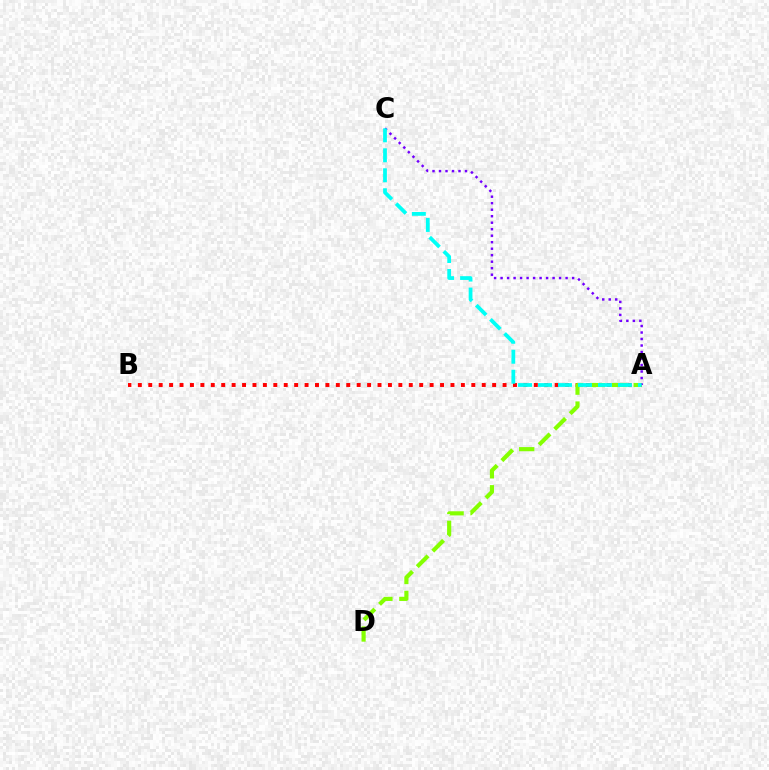{('A', 'B'): [{'color': '#ff0000', 'line_style': 'dotted', 'thickness': 2.83}], ('A', 'D'): [{'color': '#84ff00', 'line_style': 'dashed', 'thickness': 2.98}], ('A', 'C'): [{'color': '#7200ff', 'line_style': 'dotted', 'thickness': 1.77}, {'color': '#00fff6', 'line_style': 'dashed', 'thickness': 2.71}]}